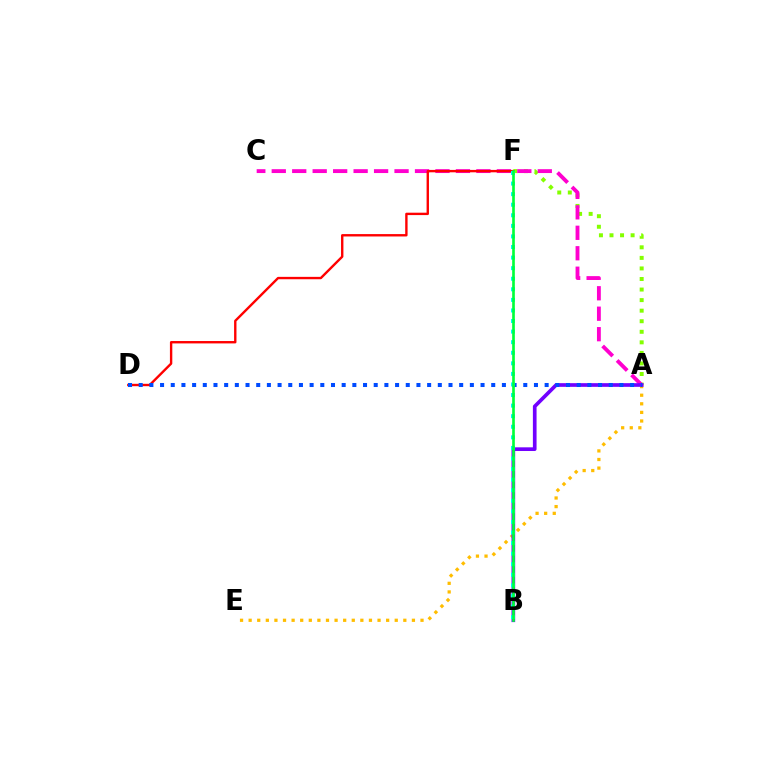{('A', 'F'): [{'color': '#84ff00', 'line_style': 'dotted', 'thickness': 2.87}], ('A', 'C'): [{'color': '#ff00cf', 'line_style': 'dashed', 'thickness': 2.78}], ('D', 'F'): [{'color': '#ff0000', 'line_style': 'solid', 'thickness': 1.72}], ('A', 'E'): [{'color': '#ffbd00', 'line_style': 'dotted', 'thickness': 2.33}], ('A', 'B'): [{'color': '#7200ff', 'line_style': 'solid', 'thickness': 2.65}], ('A', 'D'): [{'color': '#004bff', 'line_style': 'dotted', 'thickness': 2.9}], ('B', 'F'): [{'color': '#00fff6', 'line_style': 'dotted', 'thickness': 2.87}, {'color': '#00ff39', 'line_style': 'solid', 'thickness': 1.91}]}